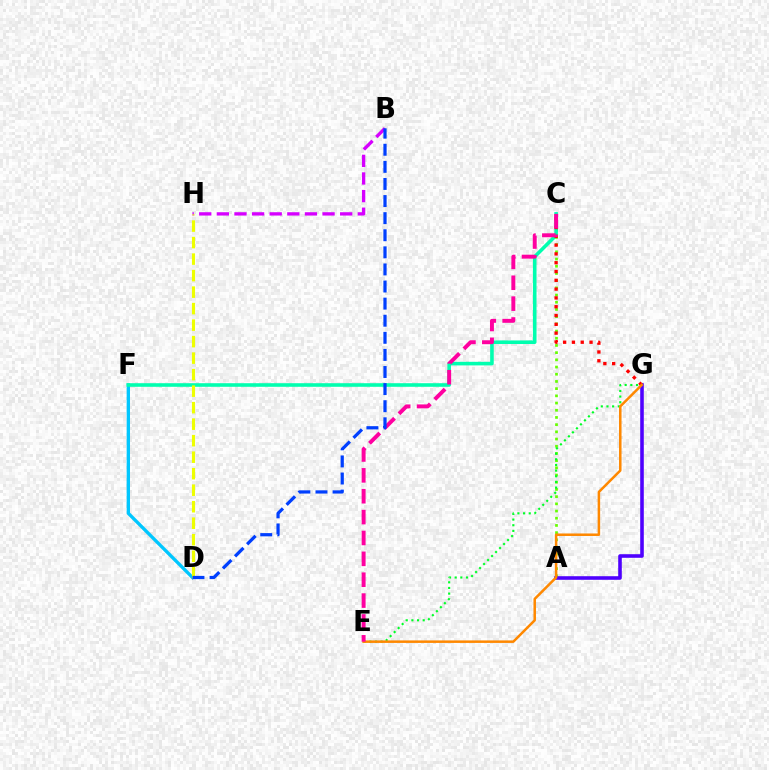{('A', 'C'): [{'color': '#66ff00', 'line_style': 'dotted', 'thickness': 1.96}], ('B', 'H'): [{'color': '#d600ff', 'line_style': 'dashed', 'thickness': 2.39}], ('D', 'F'): [{'color': '#00c7ff', 'line_style': 'solid', 'thickness': 2.4}], ('C', 'F'): [{'color': '#00ffaf', 'line_style': 'solid', 'thickness': 2.58}], ('A', 'G'): [{'color': '#4f00ff', 'line_style': 'solid', 'thickness': 2.58}], ('E', 'G'): [{'color': '#00ff27', 'line_style': 'dotted', 'thickness': 1.54}, {'color': '#ff8800', 'line_style': 'solid', 'thickness': 1.8}], ('C', 'G'): [{'color': '#ff0000', 'line_style': 'dotted', 'thickness': 2.39}], ('D', 'H'): [{'color': '#eeff00', 'line_style': 'dashed', 'thickness': 2.24}], ('C', 'E'): [{'color': '#ff00a0', 'line_style': 'dashed', 'thickness': 2.84}], ('B', 'D'): [{'color': '#003fff', 'line_style': 'dashed', 'thickness': 2.32}]}